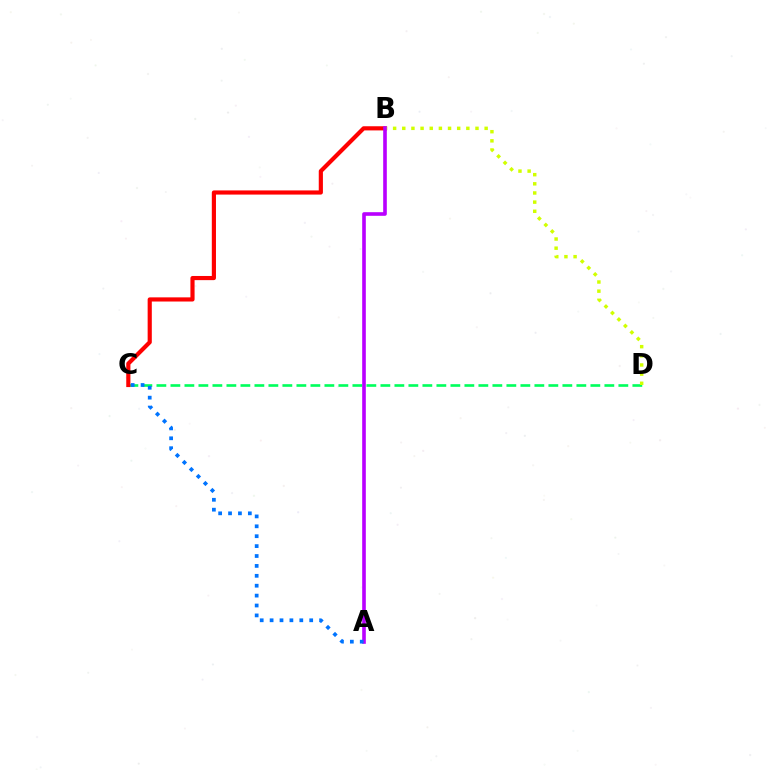{('C', 'D'): [{'color': '#00ff5c', 'line_style': 'dashed', 'thickness': 1.9}], ('B', 'C'): [{'color': '#ff0000', 'line_style': 'solid', 'thickness': 2.99}], ('B', 'D'): [{'color': '#d1ff00', 'line_style': 'dotted', 'thickness': 2.49}], ('A', 'B'): [{'color': '#b900ff', 'line_style': 'solid', 'thickness': 2.61}], ('A', 'C'): [{'color': '#0074ff', 'line_style': 'dotted', 'thickness': 2.69}]}